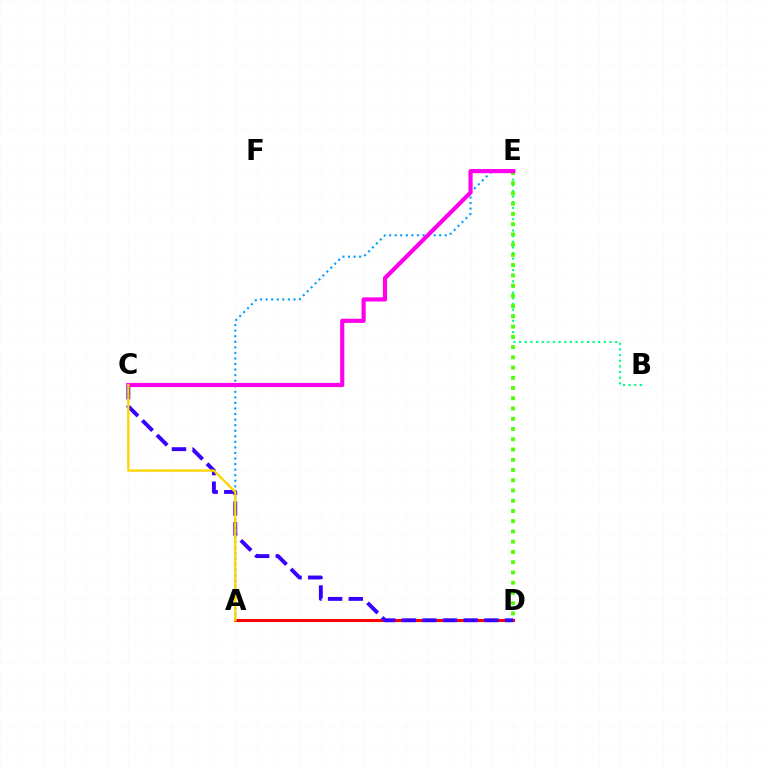{('A', 'D'): [{'color': '#ff0000', 'line_style': 'solid', 'thickness': 2.16}], ('C', 'D'): [{'color': '#3700ff', 'line_style': 'dashed', 'thickness': 2.8}], ('B', 'E'): [{'color': '#00ff86', 'line_style': 'dotted', 'thickness': 1.53}], ('D', 'E'): [{'color': '#4fff00', 'line_style': 'dotted', 'thickness': 2.78}], ('A', 'E'): [{'color': '#009eff', 'line_style': 'dotted', 'thickness': 1.51}], ('C', 'E'): [{'color': '#ff00ed', 'line_style': 'solid', 'thickness': 2.99}], ('A', 'C'): [{'color': '#ffd500', 'line_style': 'solid', 'thickness': 1.67}]}